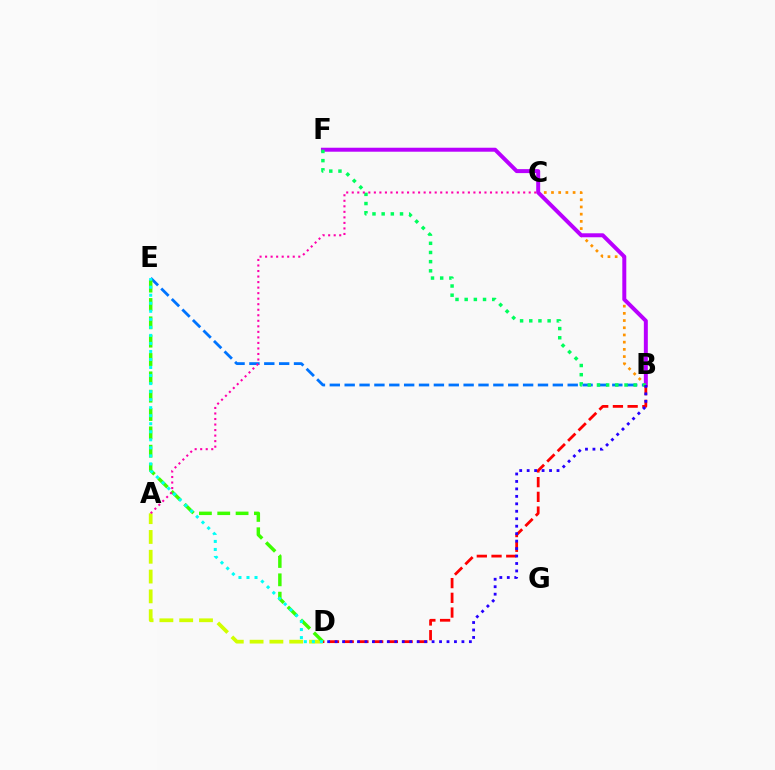{('B', 'E'): [{'color': '#0074ff', 'line_style': 'dashed', 'thickness': 2.02}], ('B', 'C'): [{'color': '#ff9400', 'line_style': 'dotted', 'thickness': 1.96}], ('B', 'F'): [{'color': '#b900ff', 'line_style': 'solid', 'thickness': 2.86}, {'color': '#00ff5c', 'line_style': 'dotted', 'thickness': 2.49}], ('A', 'D'): [{'color': '#d1ff00', 'line_style': 'dashed', 'thickness': 2.69}], ('B', 'D'): [{'color': '#ff0000', 'line_style': 'dashed', 'thickness': 2.0}, {'color': '#2500ff', 'line_style': 'dotted', 'thickness': 2.03}], ('D', 'E'): [{'color': '#3dff00', 'line_style': 'dashed', 'thickness': 2.49}, {'color': '#00fff6', 'line_style': 'dotted', 'thickness': 2.18}], ('A', 'C'): [{'color': '#ff00ac', 'line_style': 'dotted', 'thickness': 1.5}]}